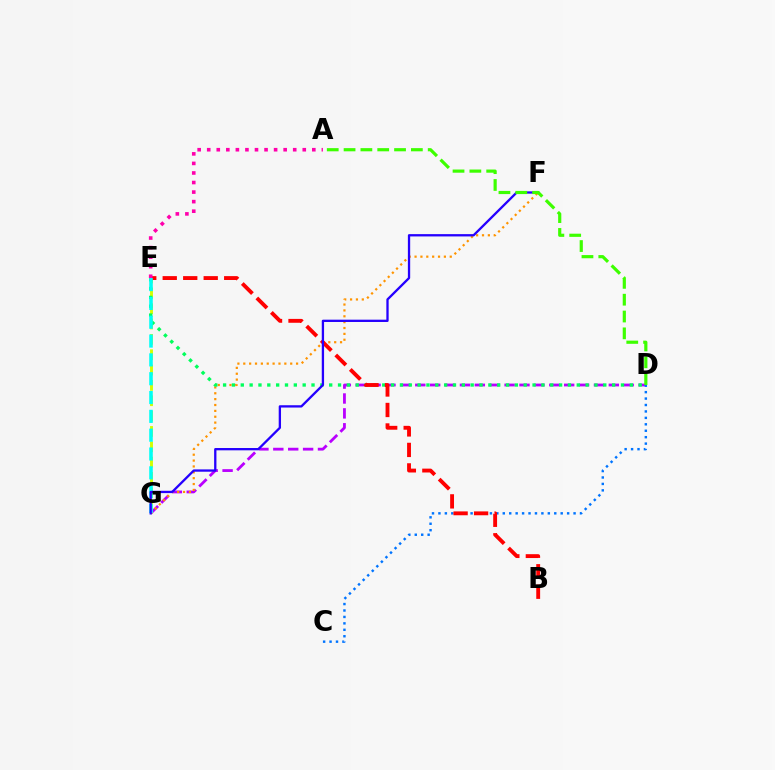{('E', 'G'): [{'color': '#d1ff00', 'line_style': 'dashed', 'thickness': 2.08}, {'color': '#00fff6', 'line_style': 'dashed', 'thickness': 2.56}], ('D', 'G'): [{'color': '#b900ff', 'line_style': 'dashed', 'thickness': 2.02}], ('C', 'D'): [{'color': '#0074ff', 'line_style': 'dotted', 'thickness': 1.75}], ('F', 'G'): [{'color': '#ff9400', 'line_style': 'dotted', 'thickness': 1.59}, {'color': '#2500ff', 'line_style': 'solid', 'thickness': 1.66}], ('D', 'E'): [{'color': '#00ff5c', 'line_style': 'dotted', 'thickness': 2.4}], ('B', 'E'): [{'color': '#ff0000', 'line_style': 'dashed', 'thickness': 2.78}], ('A', 'E'): [{'color': '#ff00ac', 'line_style': 'dotted', 'thickness': 2.6}], ('A', 'D'): [{'color': '#3dff00', 'line_style': 'dashed', 'thickness': 2.29}]}